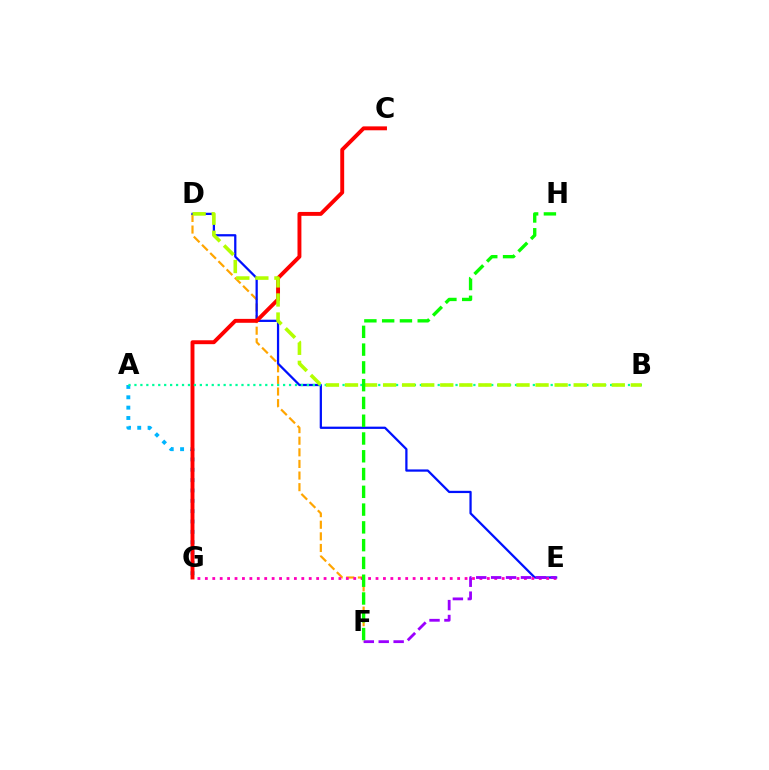{('D', 'F'): [{'color': '#ffa500', 'line_style': 'dashed', 'thickness': 1.58}], ('D', 'E'): [{'color': '#0010ff', 'line_style': 'solid', 'thickness': 1.62}], ('E', 'G'): [{'color': '#ff00bd', 'line_style': 'dotted', 'thickness': 2.02}], ('A', 'G'): [{'color': '#00b5ff', 'line_style': 'dotted', 'thickness': 2.81}], ('E', 'F'): [{'color': '#9b00ff', 'line_style': 'dashed', 'thickness': 2.03}], ('C', 'G'): [{'color': '#ff0000', 'line_style': 'solid', 'thickness': 2.81}], ('A', 'B'): [{'color': '#00ff9d', 'line_style': 'dotted', 'thickness': 1.62}], ('B', 'D'): [{'color': '#b3ff00', 'line_style': 'dashed', 'thickness': 2.59}], ('F', 'H'): [{'color': '#08ff00', 'line_style': 'dashed', 'thickness': 2.41}]}